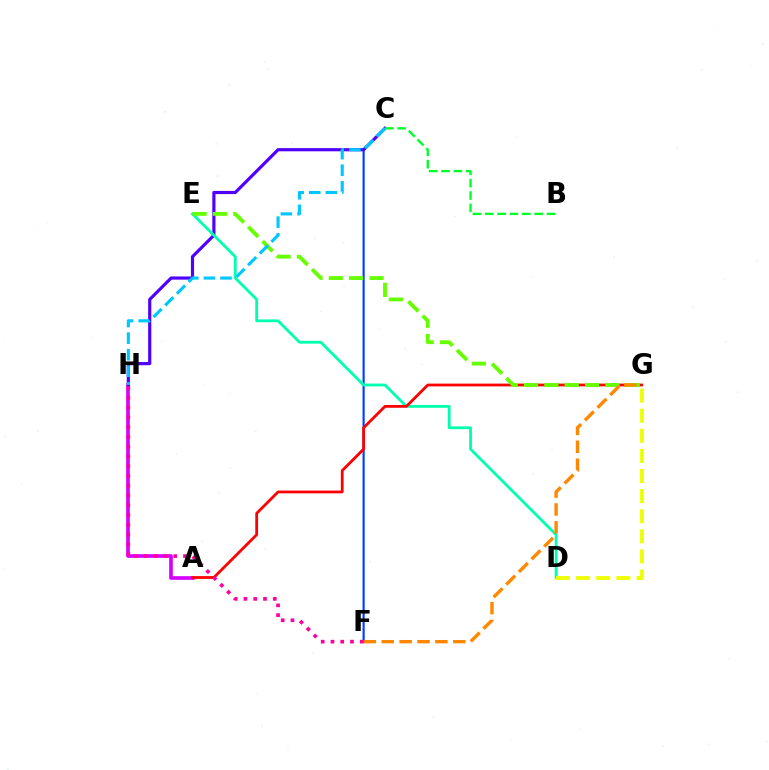{('A', 'H'): [{'color': '#d600ff', 'line_style': 'solid', 'thickness': 2.63}], ('C', 'F'): [{'color': '#003fff', 'line_style': 'solid', 'thickness': 1.55}], ('C', 'H'): [{'color': '#4f00ff', 'line_style': 'solid', 'thickness': 2.28}, {'color': '#00c7ff', 'line_style': 'dashed', 'thickness': 2.25}], ('D', 'E'): [{'color': '#00ffaf', 'line_style': 'solid', 'thickness': 2.02}], ('A', 'G'): [{'color': '#ff0000', 'line_style': 'solid', 'thickness': 2.0}], ('E', 'G'): [{'color': '#66ff00', 'line_style': 'dashed', 'thickness': 2.76}], ('F', 'H'): [{'color': '#ff00a0', 'line_style': 'dotted', 'thickness': 2.65}], ('F', 'G'): [{'color': '#ff8800', 'line_style': 'dashed', 'thickness': 2.43}], ('D', 'G'): [{'color': '#eeff00', 'line_style': 'dashed', 'thickness': 2.73}], ('B', 'C'): [{'color': '#00ff27', 'line_style': 'dashed', 'thickness': 1.68}]}